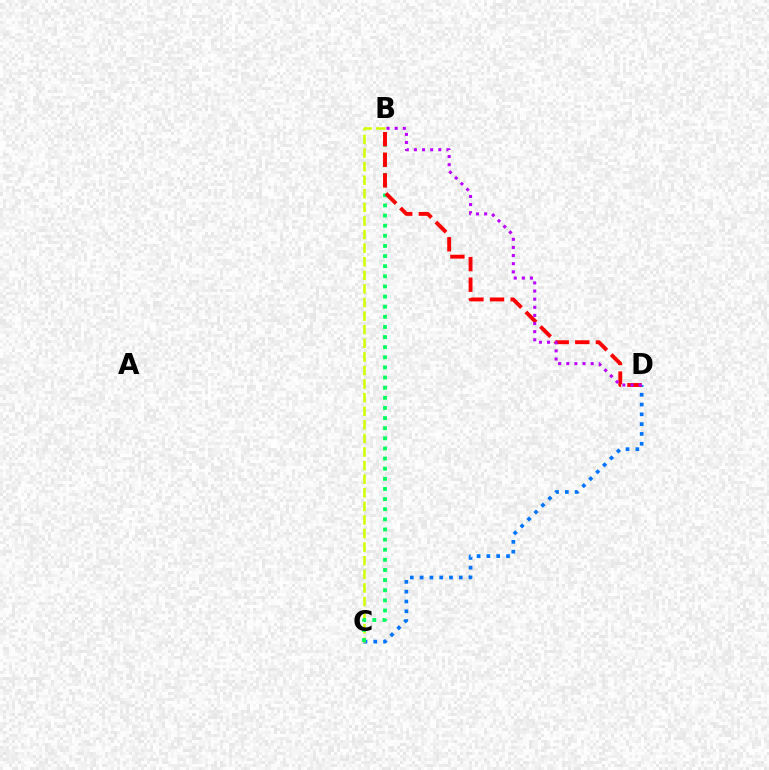{('C', 'D'): [{'color': '#0074ff', 'line_style': 'dotted', 'thickness': 2.66}], ('B', 'C'): [{'color': '#d1ff00', 'line_style': 'dashed', 'thickness': 1.85}, {'color': '#00ff5c', 'line_style': 'dotted', 'thickness': 2.75}], ('B', 'D'): [{'color': '#ff0000', 'line_style': 'dashed', 'thickness': 2.8}, {'color': '#b900ff', 'line_style': 'dotted', 'thickness': 2.21}]}